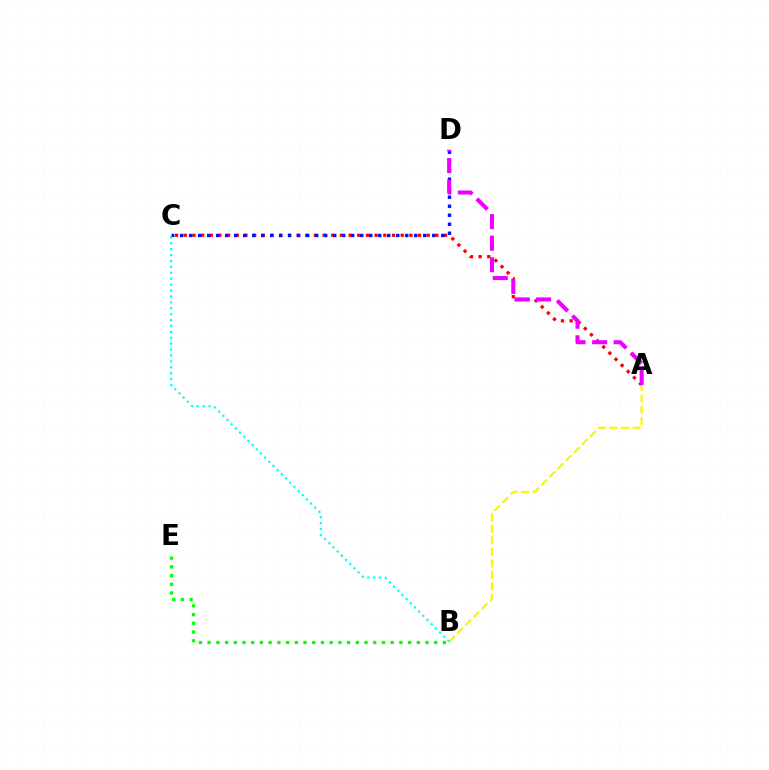{('A', 'C'): [{'color': '#ff0000', 'line_style': 'dotted', 'thickness': 2.36}], ('C', 'D'): [{'color': '#0010ff', 'line_style': 'dotted', 'thickness': 2.45}], ('A', 'D'): [{'color': '#ee00ff', 'line_style': 'dashed', 'thickness': 2.93}], ('A', 'B'): [{'color': '#fcf500', 'line_style': 'dashed', 'thickness': 1.56}], ('B', 'E'): [{'color': '#08ff00', 'line_style': 'dotted', 'thickness': 2.37}], ('B', 'C'): [{'color': '#00fff6', 'line_style': 'dotted', 'thickness': 1.6}]}